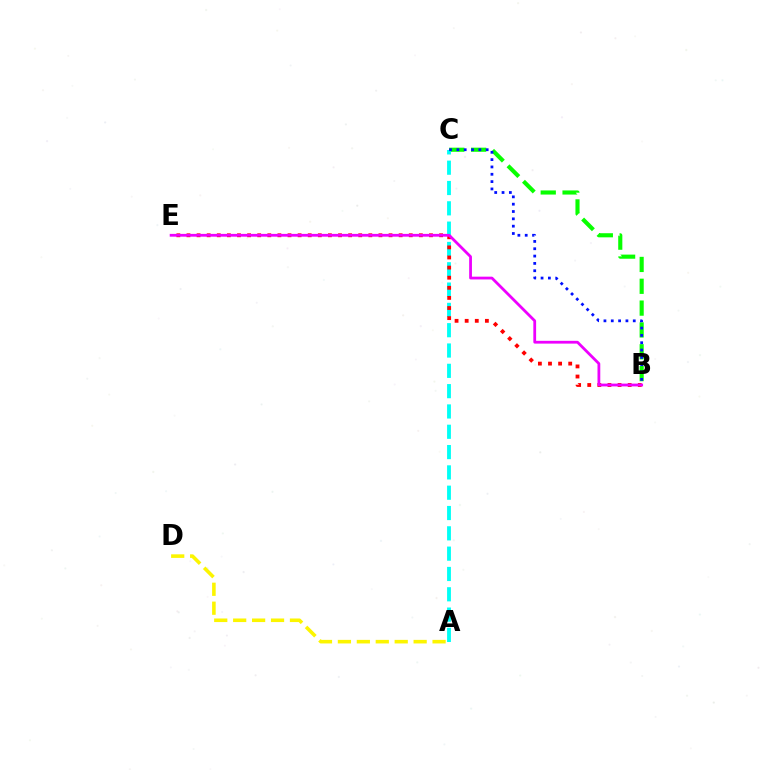{('B', 'C'): [{'color': '#08ff00', 'line_style': 'dashed', 'thickness': 2.97}, {'color': '#0010ff', 'line_style': 'dotted', 'thickness': 1.99}], ('A', 'C'): [{'color': '#00fff6', 'line_style': 'dashed', 'thickness': 2.76}], ('A', 'D'): [{'color': '#fcf500', 'line_style': 'dashed', 'thickness': 2.57}], ('B', 'E'): [{'color': '#ff0000', 'line_style': 'dotted', 'thickness': 2.75}, {'color': '#ee00ff', 'line_style': 'solid', 'thickness': 2.0}]}